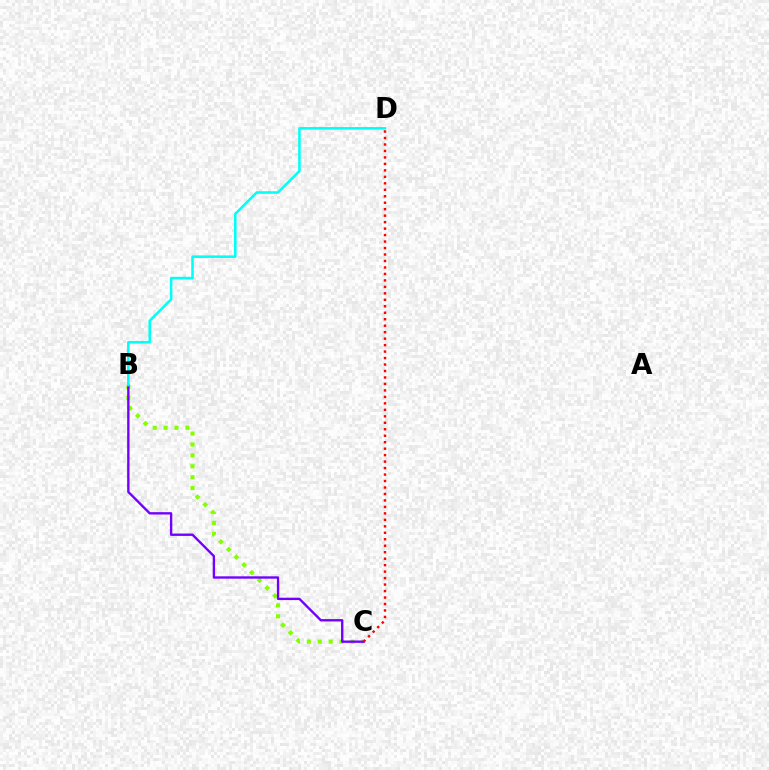{('B', 'C'): [{'color': '#84ff00', 'line_style': 'dotted', 'thickness': 2.96}, {'color': '#7200ff', 'line_style': 'solid', 'thickness': 1.7}], ('C', 'D'): [{'color': '#ff0000', 'line_style': 'dotted', 'thickness': 1.76}], ('B', 'D'): [{'color': '#00fff6', 'line_style': 'solid', 'thickness': 1.84}]}